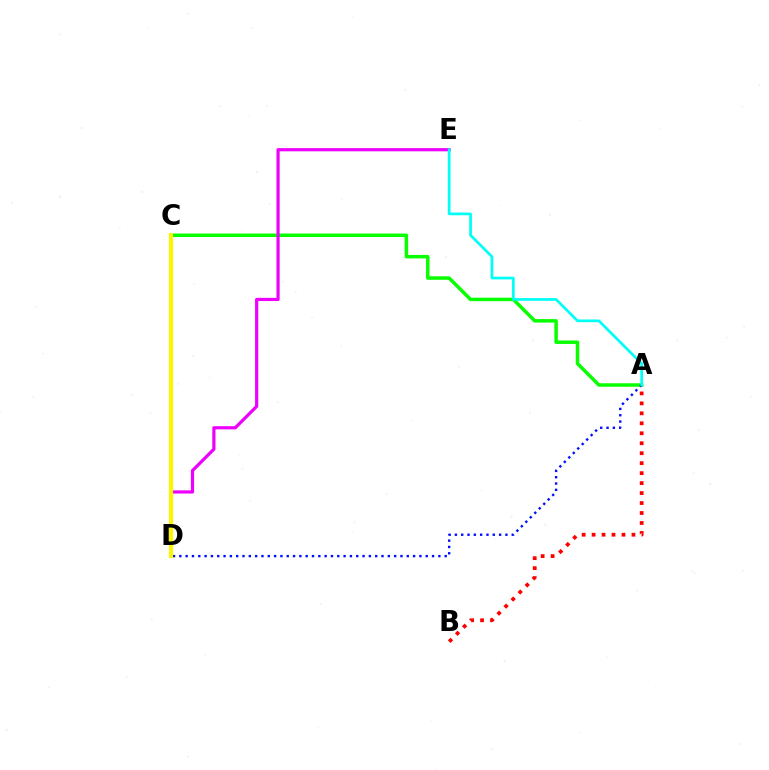{('A', 'C'): [{'color': '#08ff00', 'line_style': 'solid', 'thickness': 2.5}], ('A', 'D'): [{'color': '#0010ff', 'line_style': 'dotted', 'thickness': 1.72}], ('D', 'E'): [{'color': '#ee00ff', 'line_style': 'solid', 'thickness': 2.3}], ('A', 'B'): [{'color': '#ff0000', 'line_style': 'dotted', 'thickness': 2.71}], ('C', 'D'): [{'color': '#fcf500', 'line_style': 'solid', 'thickness': 2.98}], ('A', 'E'): [{'color': '#00fff6', 'line_style': 'solid', 'thickness': 1.95}]}